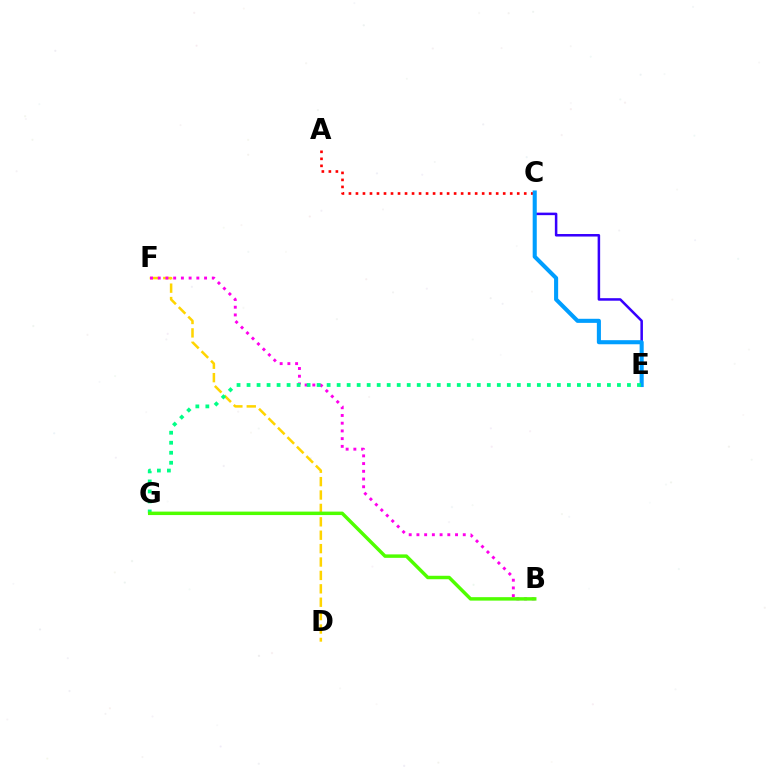{('D', 'F'): [{'color': '#ffd500', 'line_style': 'dashed', 'thickness': 1.82}], ('A', 'C'): [{'color': '#ff0000', 'line_style': 'dotted', 'thickness': 1.91}], ('C', 'E'): [{'color': '#3700ff', 'line_style': 'solid', 'thickness': 1.82}, {'color': '#009eff', 'line_style': 'solid', 'thickness': 2.94}], ('B', 'F'): [{'color': '#ff00ed', 'line_style': 'dotted', 'thickness': 2.1}], ('E', 'G'): [{'color': '#00ff86', 'line_style': 'dotted', 'thickness': 2.72}], ('B', 'G'): [{'color': '#4fff00', 'line_style': 'solid', 'thickness': 2.49}]}